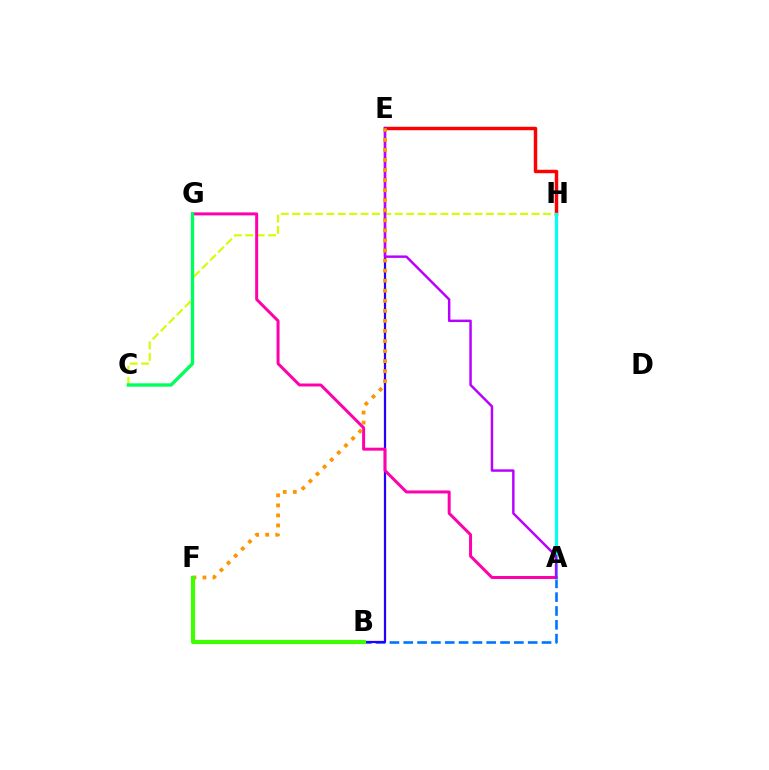{('E', 'H'): [{'color': '#ff0000', 'line_style': 'solid', 'thickness': 2.48}], ('A', 'B'): [{'color': '#0074ff', 'line_style': 'dashed', 'thickness': 1.88}], ('C', 'H'): [{'color': '#d1ff00', 'line_style': 'dashed', 'thickness': 1.55}], ('A', 'H'): [{'color': '#00fff6', 'line_style': 'solid', 'thickness': 2.28}], ('B', 'E'): [{'color': '#2500ff', 'line_style': 'solid', 'thickness': 1.61}], ('A', 'G'): [{'color': '#ff00ac', 'line_style': 'solid', 'thickness': 2.15}], ('A', 'E'): [{'color': '#b900ff', 'line_style': 'solid', 'thickness': 1.77}], ('E', 'F'): [{'color': '#ff9400', 'line_style': 'dotted', 'thickness': 2.73}], ('B', 'F'): [{'color': '#3dff00', 'line_style': 'solid', 'thickness': 2.99}], ('C', 'G'): [{'color': '#00ff5c', 'line_style': 'solid', 'thickness': 2.41}]}